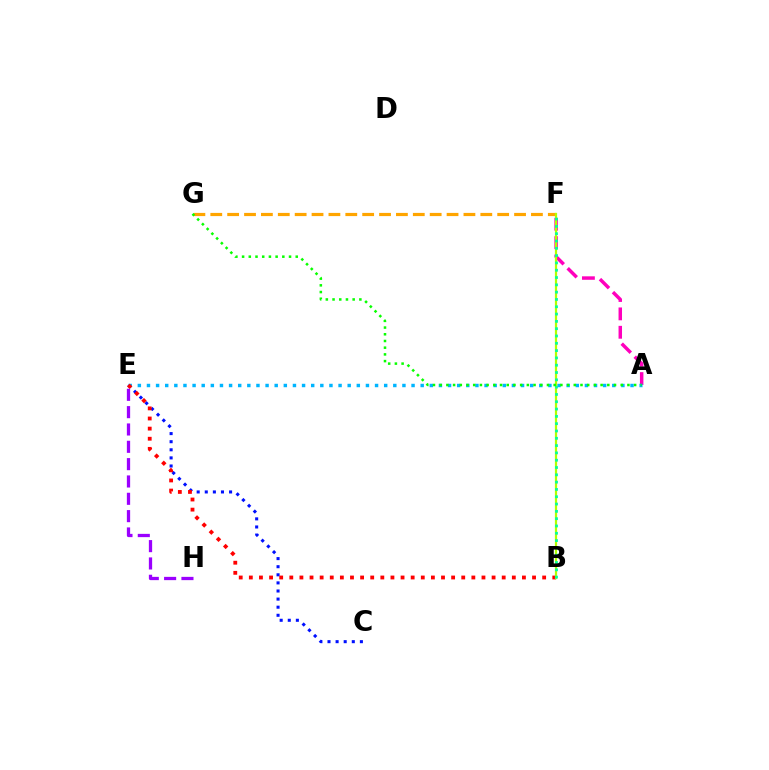{('C', 'E'): [{'color': '#0010ff', 'line_style': 'dotted', 'thickness': 2.2}], ('A', 'F'): [{'color': '#ff00bd', 'line_style': 'dashed', 'thickness': 2.5}], ('F', 'G'): [{'color': '#ffa500', 'line_style': 'dashed', 'thickness': 2.29}], ('A', 'E'): [{'color': '#00b5ff', 'line_style': 'dotted', 'thickness': 2.48}], ('B', 'E'): [{'color': '#ff0000', 'line_style': 'dotted', 'thickness': 2.75}], ('B', 'F'): [{'color': '#b3ff00', 'line_style': 'solid', 'thickness': 1.59}, {'color': '#00ff9d', 'line_style': 'dotted', 'thickness': 1.99}], ('E', 'H'): [{'color': '#9b00ff', 'line_style': 'dashed', 'thickness': 2.35}], ('A', 'G'): [{'color': '#08ff00', 'line_style': 'dotted', 'thickness': 1.82}]}